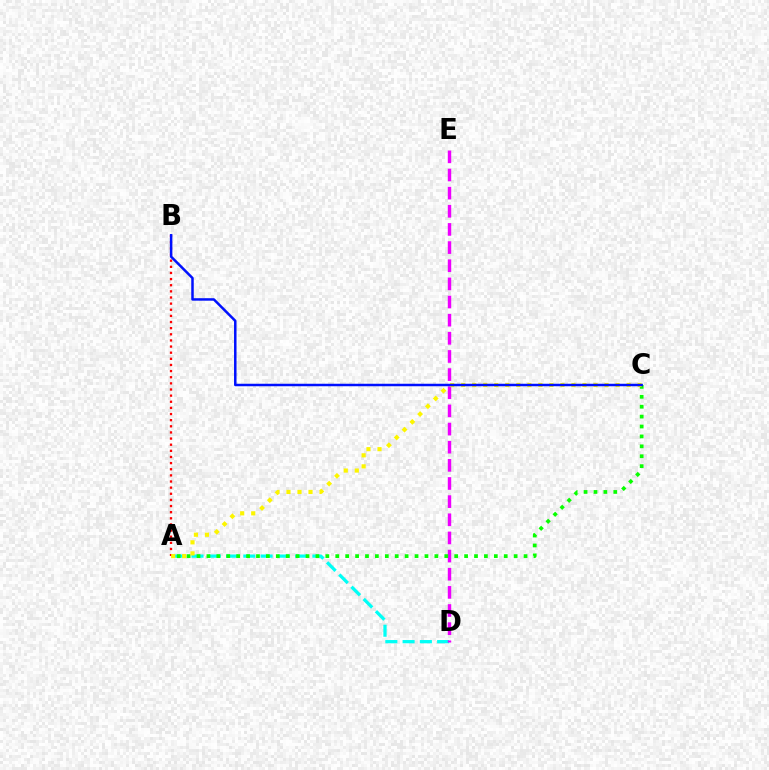{('A', 'B'): [{'color': '#ff0000', 'line_style': 'dotted', 'thickness': 1.67}], ('A', 'D'): [{'color': '#00fff6', 'line_style': 'dashed', 'thickness': 2.35}], ('D', 'E'): [{'color': '#ee00ff', 'line_style': 'dashed', 'thickness': 2.47}], ('A', 'C'): [{'color': '#08ff00', 'line_style': 'dotted', 'thickness': 2.69}, {'color': '#fcf500', 'line_style': 'dotted', 'thickness': 3.0}], ('B', 'C'): [{'color': '#0010ff', 'line_style': 'solid', 'thickness': 1.8}]}